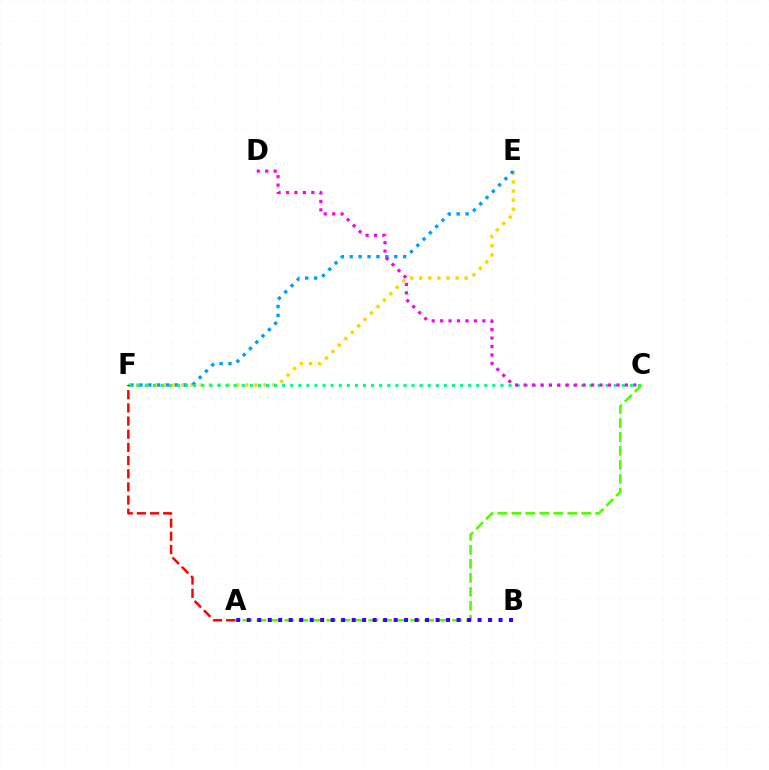{('E', 'F'): [{'color': '#ffd500', 'line_style': 'dotted', 'thickness': 2.47}, {'color': '#009eff', 'line_style': 'dotted', 'thickness': 2.42}], ('C', 'F'): [{'color': '#00ff86', 'line_style': 'dotted', 'thickness': 2.2}], ('C', 'D'): [{'color': '#ff00ed', 'line_style': 'dotted', 'thickness': 2.29}], ('A', 'C'): [{'color': '#4fff00', 'line_style': 'dashed', 'thickness': 1.9}], ('A', 'B'): [{'color': '#3700ff', 'line_style': 'dotted', 'thickness': 2.85}], ('A', 'F'): [{'color': '#ff0000', 'line_style': 'dashed', 'thickness': 1.79}]}